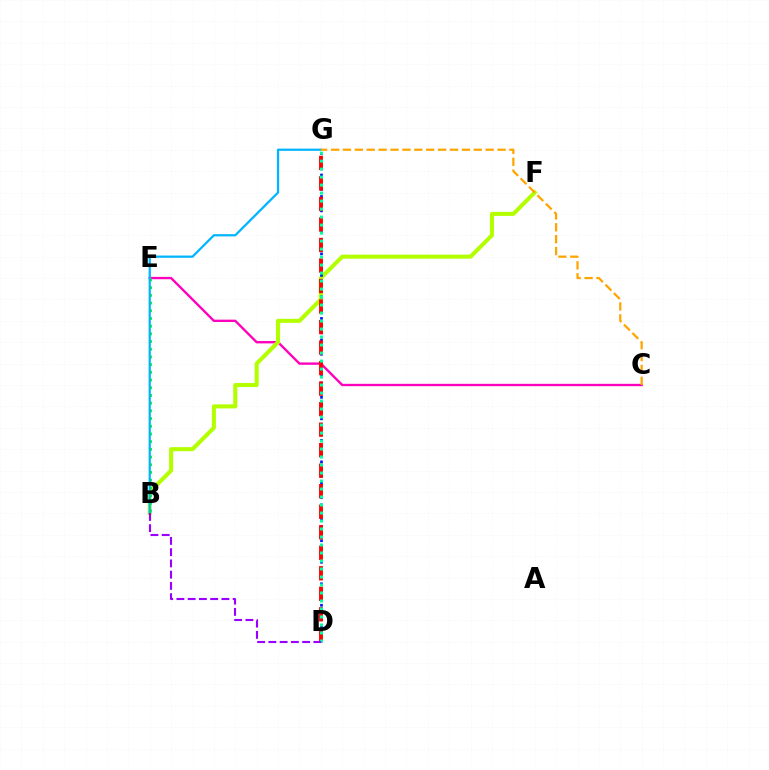{('C', 'E'): [{'color': '#ff00bd', 'line_style': 'solid', 'thickness': 1.7}], ('B', 'F'): [{'color': '#b3ff00', 'line_style': 'solid', 'thickness': 2.92}], ('B', 'E'): [{'color': '#08ff00', 'line_style': 'dotted', 'thickness': 2.09}], ('D', 'G'): [{'color': '#0010ff', 'line_style': 'dotted', 'thickness': 1.95}, {'color': '#ff0000', 'line_style': 'dashed', 'thickness': 2.79}, {'color': '#00ff9d', 'line_style': 'dotted', 'thickness': 2.17}], ('B', 'G'): [{'color': '#00b5ff', 'line_style': 'solid', 'thickness': 1.61}], ('B', 'D'): [{'color': '#9b00ff', 'line_style': 'dashed', 'thickness': 1.53}], ('C', 'G'): [{'color': '#ffa500', 'line_style': 'dashed', 'thickness': 1.62}]}